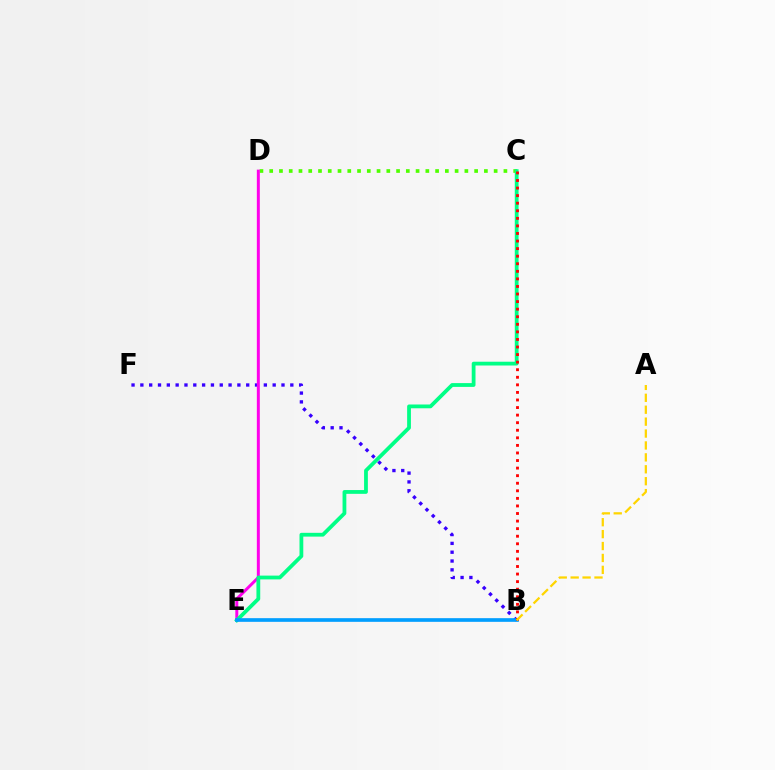{('B', 'F'): [{'color': '#3700ff', 'line_style': 'dotted', 'thickness': 2.4}], ('C', 'D'): [{'color': '#4fff00', 'line_style': 'dotted', 'thickness': 2.65}], ('D', 'E'): [{'color': '#ff00ed', 'line_style': 'solid', 'thickness': 2.15}], ('C', 'E'): [{'color': '#00ff86', 'line_style': 'solid', 'thickness': 2.73}], ('B', 'E'): [{'color': '#009eff', 'line_style': 'solid', 'thickness': 2.64}], ('B', 'C'): [{'color': '#ff0000', 'line_style': 'dotted', 'thickness': 2.06}], ('A', 'B'): [{'color': '#ffd500', 'line_style': 'dashed', 'thickness': 1.62}]}